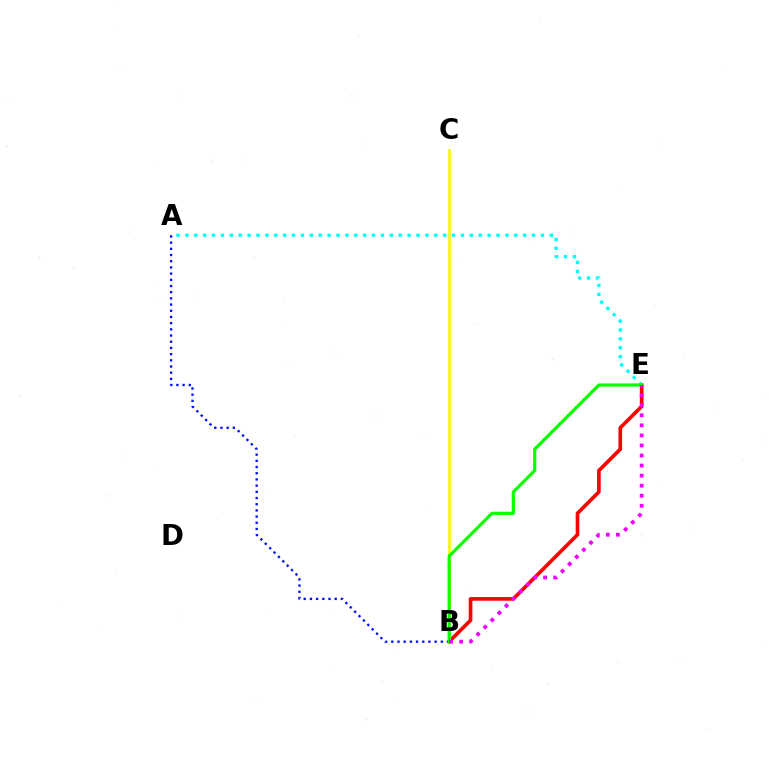{('B', 'E'): [{'color': '#ff0000', 'line_style': 'solid', 'thickness': 2.63}, {'color': '#08ff00', 'line_style': 'solid', 'thickness': 2.29}, {'color': '#ee00ff', 'line_style': 'dotted', 'thickness': 2.73}], ('B', 'C'): [{'color': '#fcf500', 'line_style': 'solid', 'thickness': 1.9}], ('A', 'E'): [{'color': '#00fff6', 'line_style': 'dotted', 'thickness': 2.42}], ('A', 'B'): [{'color': '#0010ff', 'line_style': 'dotted', 'thickness': 1.68}]}